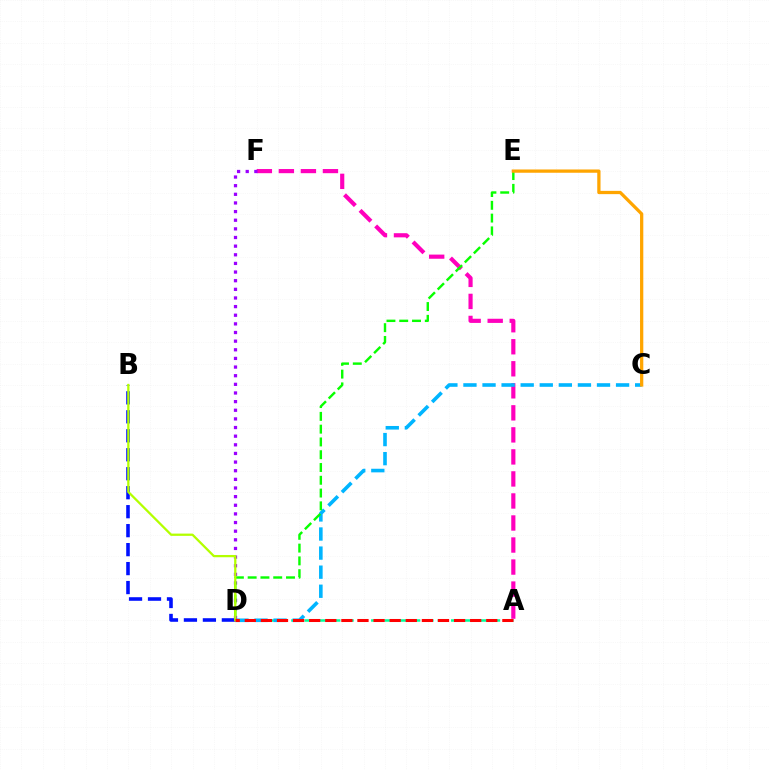{('A', 'F'): [{'color': '#ff00bd', 'line_style': 'dashed', 'thickness': 2.99}], ('A', 'D'): [{'color': '#00ff9d', 'line_style': 'dashed', 'thickness': 1.81}, {'color': '#ff0000', 'line_style': 'dashed', 'thickness': 2.19}], ('B', 'D'): [{'color': '#0010ff', 'line_style': 'dashed', 'thickness': 2.58}, {'color': '#b3ff00', 'line_style': 'solid', 'thickness': 1.63}], ('C', 'D'): [{'color': '#00b5ff', 'line_style': 'dashed', 'thickness': 2.59}], ('D', 'F'): [{'color': '#9b00ff', 'line_style': 'dotted', 'thickness': 2.35}], ('D', 'E'): [{'color': '#08ff00', 'line_style': 'dashed', 'thickness': 1.74}], ('C', 'E'): [{'color': '#ffa500', 'line_style': 'solid', 'thickness': 2.35}]}